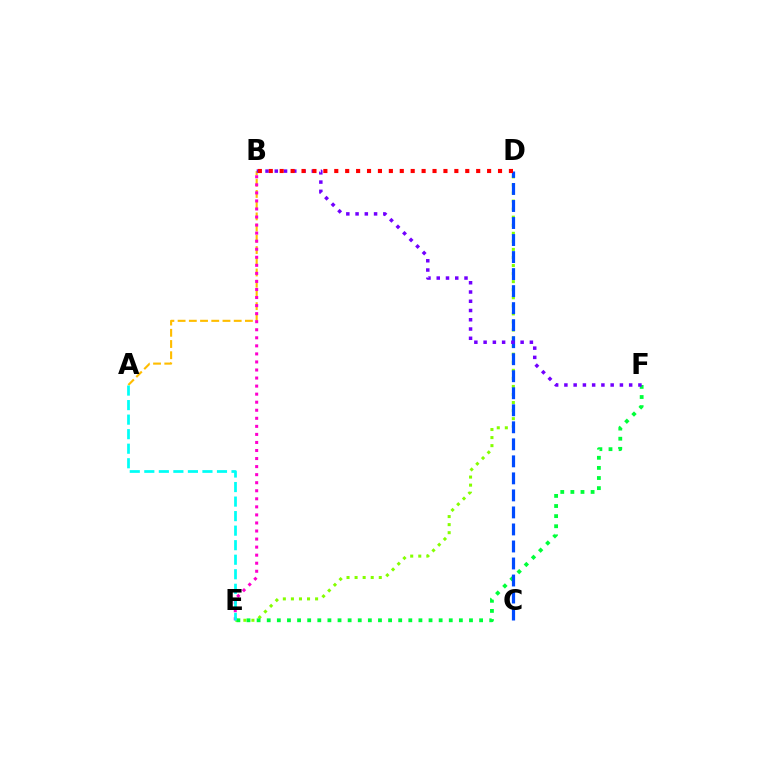{('D', 'E'): [{'color': '#84ff00', 'line_style': 'dotted', 'thickness': 2.19}], ('A', 'B'): [{'color': '#ffbd00', 'line_style': 'dashed', 'thickness': 1.52}], ('B', 'E'): [{'color': '#ff00cf', 'line_style': 'dotted', 'thickness': 2.19}], ('E', 'F'): [{'color': '#00ff39', 'line_style': 'dotted', 'thickness': 2.75}], ('C', 'D'): [{'color': '#004bff', 'line_style': 'dashed', 'thickness': 2.31}], ('B', 'F'): [{'color': '#7200ff', 'line_style': 'dotted', 'thickness': 2.51}], ('A', 'E'): [{'color': '#00fff6', 'line_style': 'dashed', 'thickness': 1.97}], ('B', 'D'): [{'color': '#ff0000', 'line_style': 'dotted', 'thickness': 2.97}]}